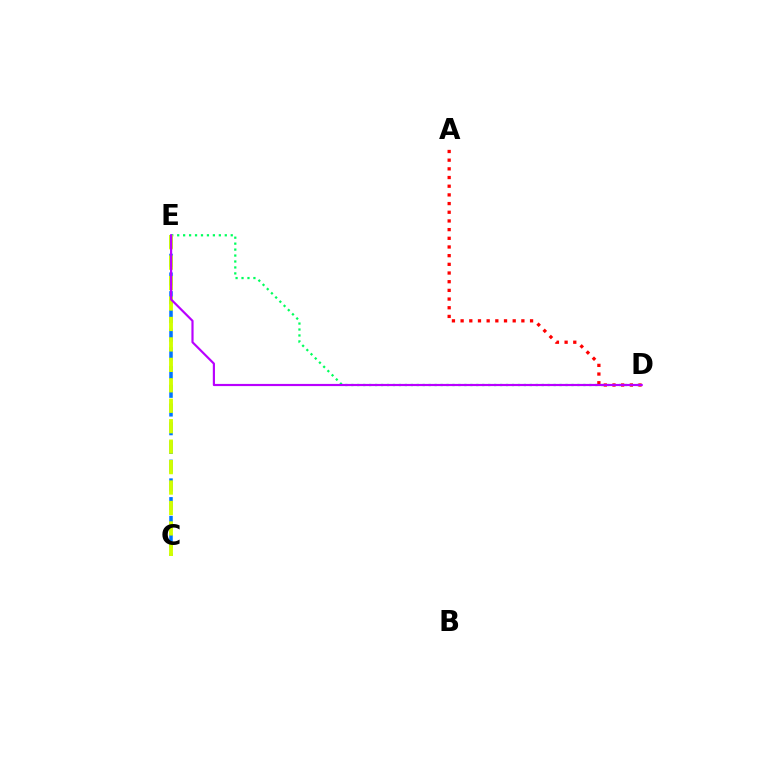{('D', 'E'): [{'color': '#00ff5c', 'line_style': 'dotted', 'thickness': 1.62}, {'color': '#b900ff', 'line_style': 'solid', 'thickness': 1.56}], ('A', 'D'): [{'color': '#ff0000', 'line_style': 'dotted', 'thickness': 2.36}], ('C', 'E'): [{'color': '#0074ff', 'line_style': 'dashed', 'thickness': 2.54}, {'color': '#d1ff00', 'line_style': 'dashed', 'thickness': 2.78}]}